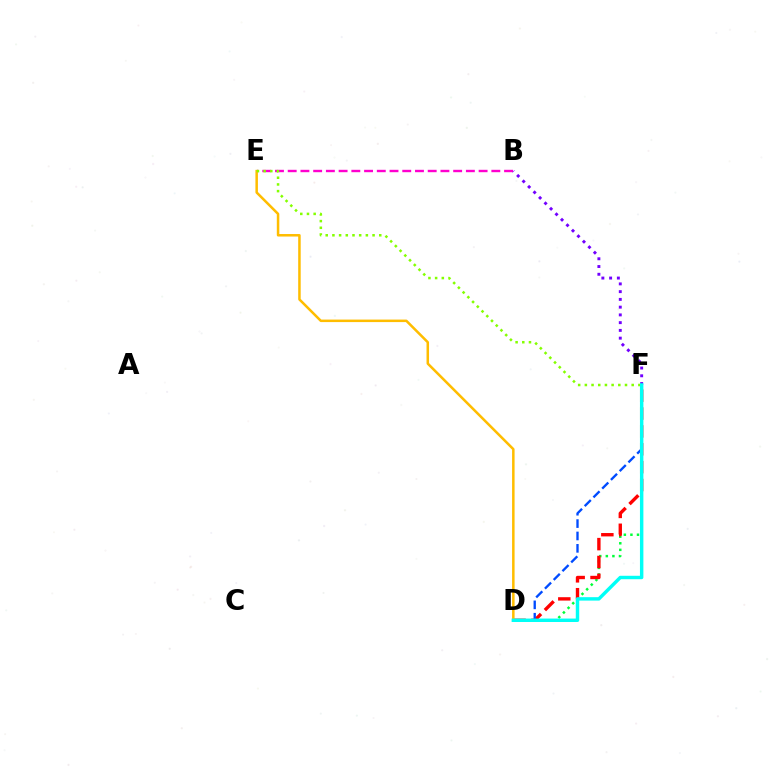{('B', 'E'): [{'color': '#ff00cf', 'line_style': 'dashed', 'thickness': 1.73}], ('D', 'F'): [{'color': '#00ff39', 'line_style': 'dotted', 'thickness': 1.78}, {'color': '#ff0000', 'line_style': 'dashed', 'thickness': 2.43}, {'color': '#004bff', 'line_style': 'dashed', 'thickness': 1.68}, {'color': '#00fff6', 'line_style': 'solid', 'thickness': 2.47}], ('B', 'F'): [{'color': '#7200ff', 'line_style': 'dotted', 'thickness': 2.11}], ('D', 'E'): [{'color': '#ffbd00', 'line_style': 'solid', 'thickness': 1.81}], ('E', 'F'): [{'color': '#84ff00', 'line_style': 'dotted', 'thickness': 1.82}]}